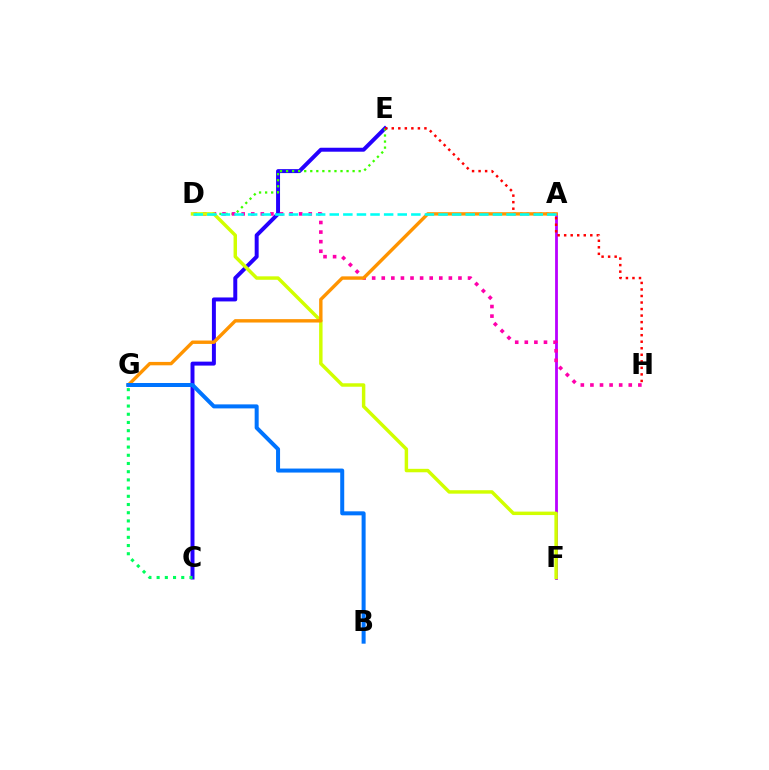{('C', 'E'): [{'color': '#2500ff', 'line_style': 'solid', 'thickness': 2.85}], ('A', 'F'): [{'color': '#b900ff', 'line_style': 'solid', 'thickness': 2.02}], ('D', 'E'): [{'color': '#3dff00', 'line_style': 'dotted', 'thickness': 1.64}], ('D', 'H'): [{'color': '#ff00ac', 'line_style': 'dotted', 'thickness': 2.6}], ('E', 'H'): [{'color': '#ff0000', 'line_style': 'dotted', 'thickness': 1.78}], ('D', 'F'): [{'color': '#d1ff00', 'line_style': 'solid', 'thickness': 2.48}], ('A', 'G'): [{'color': '#ff9400', 'line_style': 'solid', 'thickness': 2.45}], ('C', 'G'): [{'color': '#00ff5c', 'line_style': 'dotted', 'thickness': 2.23}], ('B', 'G'): [{'color': '#0074ff', 'line_style': 'solid', 'thickness': 2.89}], ('A', 'D'): [{'color': '#00fff6', 'line_style': 'dashed', 'thickness': 1.85}]}